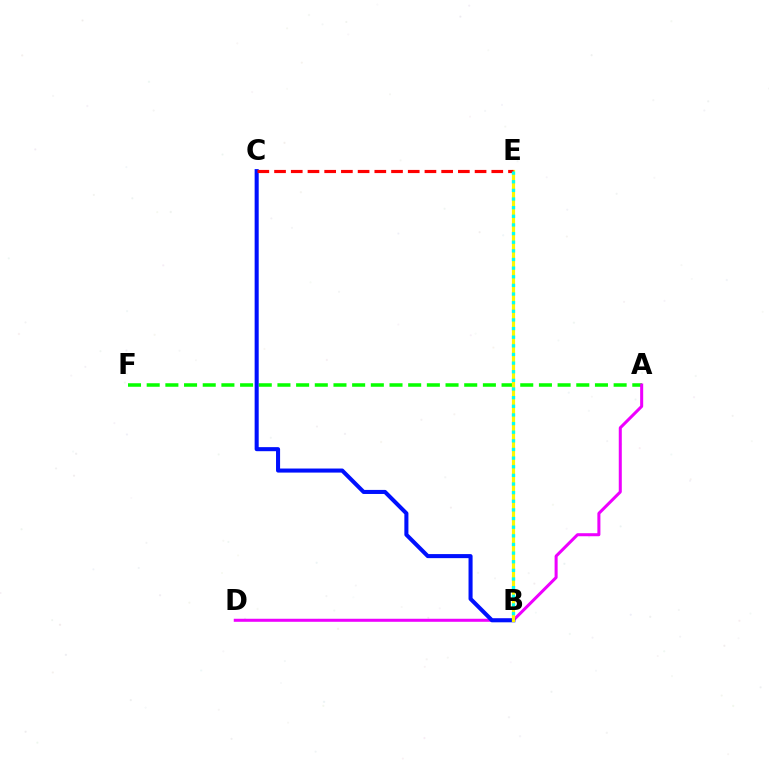{('A', 'F'): [{'color': '#08ff00', 'line_style': 'dashed', 'thickness': 2.54}], ('A', 'D'): [{'color': '#ee00ff', 'line_style': 'solid', 'thickness': 2.18}], ('B', 'C'): [{'color': '#0010ff', 'line_style': 'solid', 'thickness': 2.92}], ('B', 'E'): [{'color': '#fcf500', 'line_style': 'solid', 'thickness': 2.3}, {'color': '#00fff6', 'line_style': 'dotted', 'thickness': 2.35}], ('C', 'E'): [{'color': '#ff0000', 'line_style': 'dashed', 'thickness': 2.27}]}